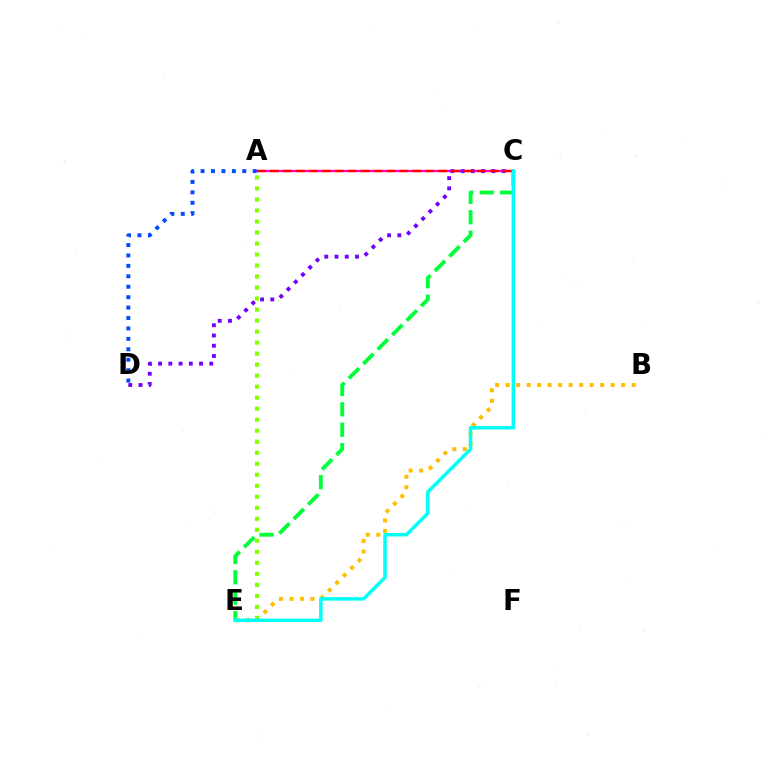{('A', 'C'): [{'color': '#ff00cf', 'line_style': 'solid', 'thickness': 1.6}, {'color': '#ff0000', 'line_style': 'dashed', 'thickness': 1.76}], ('C', 'E'): [{'color': '#00ff39', 'line_style': 'dashed', 'thickness': 2.78}, {'color': '#00fff6', 'line_style': 'solid', 'thickness': 2.51}], ('A', 'D'): [{'color': '#004bff', 'line_style': 'dotted', 'thickness': 2.83}], ('C', 'D'): [{'color': '#7200ff', 'line_style': 'dotted', 'thickness': 2.78}], ('B', 'E'): [{'color': '#ffbd00', 'line_style': 'dotted', 'thickness': 2.85}], ('A', 'E'): [{'color': '#84ff00', 'line_style': 'dotted', 'thickness': 2.99}]}